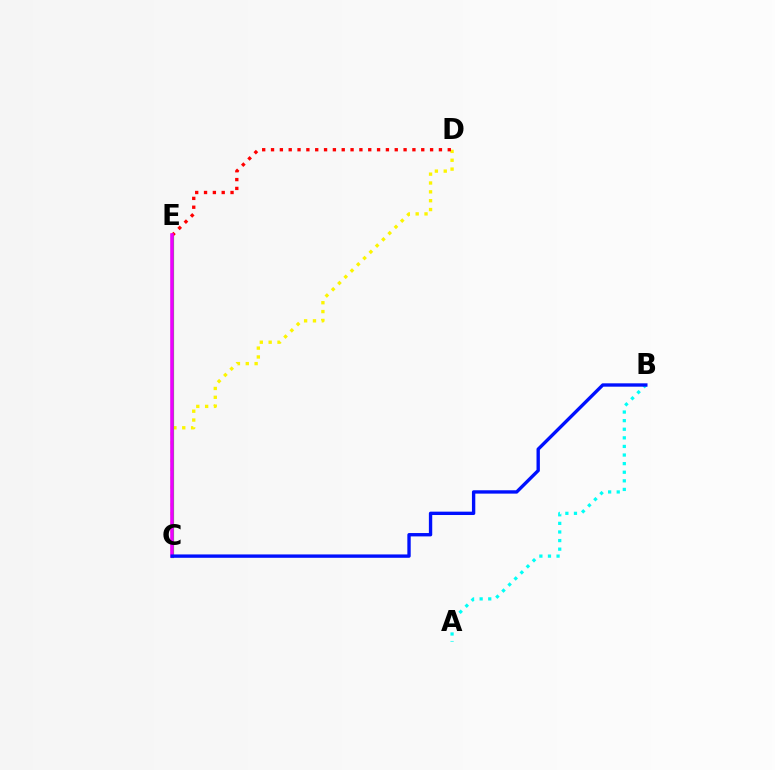{('C', 'D'): [{'color': '#fcf500', 'line_style': 'dotted', 'thickness': 2.41}], ('C', 'E'): [{'color': '#08ff00', 'line_style': 'solid', 'thickness': 2.29}, {'color': '#ee00ff', 'line_style': 'solid', 'thickness': 2.56}], ('D', 'E'): [{'color': '#ff0000', 'line_style': 'dotted', 'thickness': 2.4}], ('A', 'B'): [{'color': '#00fff6', 'line_style': 'dotted', 'thickness': 2.34}], ('B', 'C'): [{'color': '#0010ff', 'line_style': 'solid', 'thickness': 2.42}]}